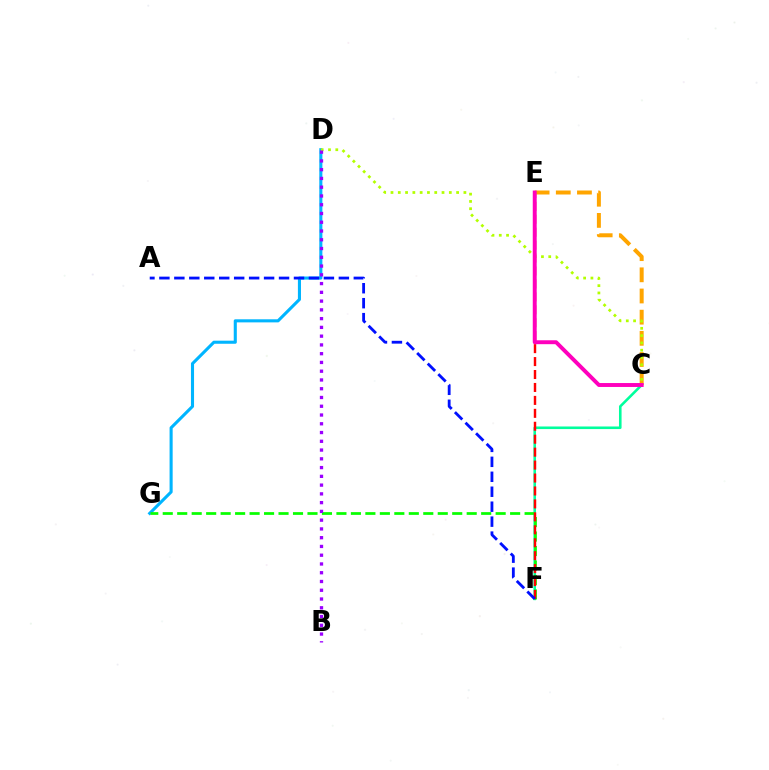{('C', 'F'): [{'color': '#00ff9d', 'line_style': 'solid', 'thickness': 1.86}], ('D', 'G'): [{'color': '#00b5ff', 'line_style': 'solid', 'thickness': 2.22}], ('F', 'G'): [{'color': '#08ff00', 'line_style': 'dashed', 'thickness': 1.97}], ('E', 'F'): [{'color': '#ff0000', 'line_style': 'dashed', 'thickness': 1.76}], ('C', 'E'): [{'color': '#ffa500', 'line_style': 'dashed', 'thickness': 2.88}, {'color': '#ff00bd', 'line_style': 'solid', 'thickness': 2.82}], ('A', 'F'): [{'color': '#0010ff', 'line_style': 'dashed', 'thickness': 2.03}], ('C', 'D'): [{'color': '#b3ff00', 'line_style': 'dotted', 'thickness': 1.98}], ('B', 'D'): [{'color': '#9b00ff', 'line_style': 'dotted', 'thickness': 2.38}]}